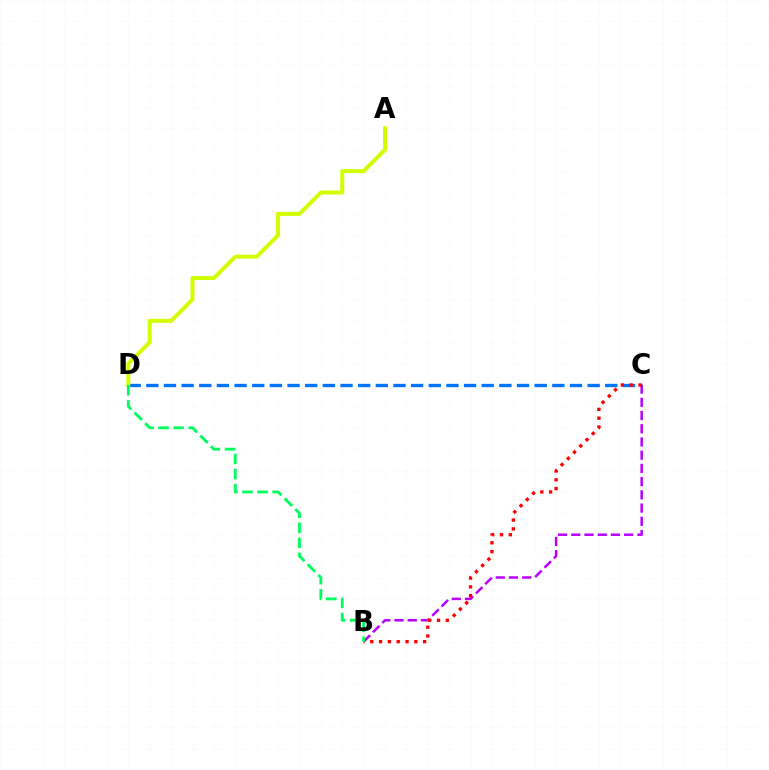{('C', 'D'): [{'color': '#0074ff', 'line_style': 'dashed', 'thickness': 2.4}], ('A', 'D'): [{'color': '#d1ff00', 'line_style': 'solid', 'thickness': 2.87}], ('B', 'C'): [{'color': '#b900ff', 'line_style': 'dashed', 'thickness': 1.8}, {'color': '#ff0000', 'line_style': 'dotted', 'thickness': 2.4}], ('B', 'D'): [{'color': '#00ff5c', 'line_style': 'dashed', 'thickness': 2.05}]}